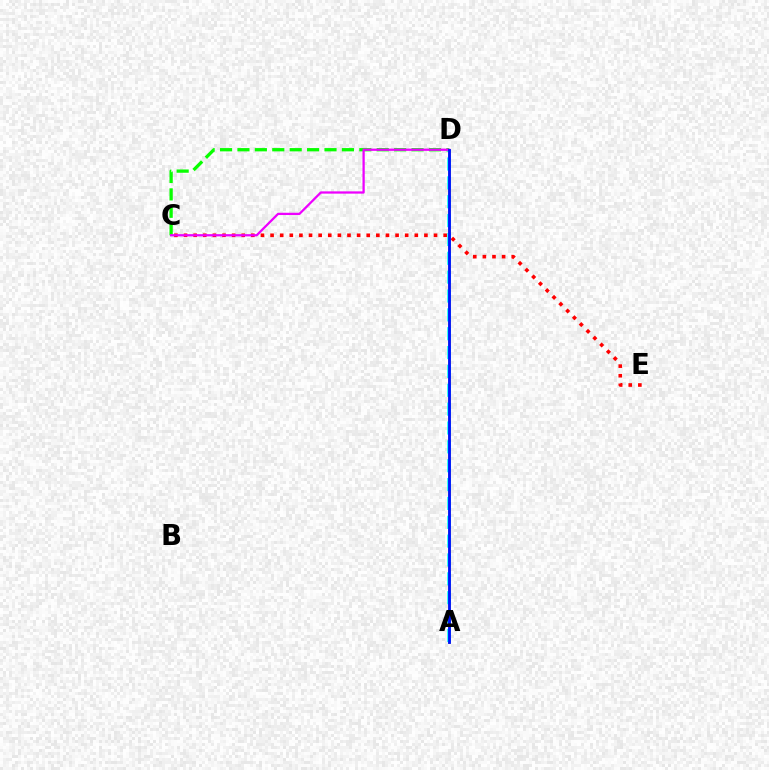{('C', 'D'): [{'color': '#08ff00', 'line_style': 'dashed', 'thickness': 2.37}, {'color': '#ee00ff', 'line_style': 'solid', 'thickness': 1.63}], ('A', 'D'): [{'color': '#fcf500', 'line_style': 'solid', 'thickness': 1.93}, {'color': '#00fff6', 'line_style': 'dashed', 'thickness': 2.56}, {'color': '#0010ff', 'line_style': 'solid', 'thickness': 2.04}], ('C', 'E'): [{'color': '#ff0000', 'line_style': 'dotted', 'thickness': 2.61}]}